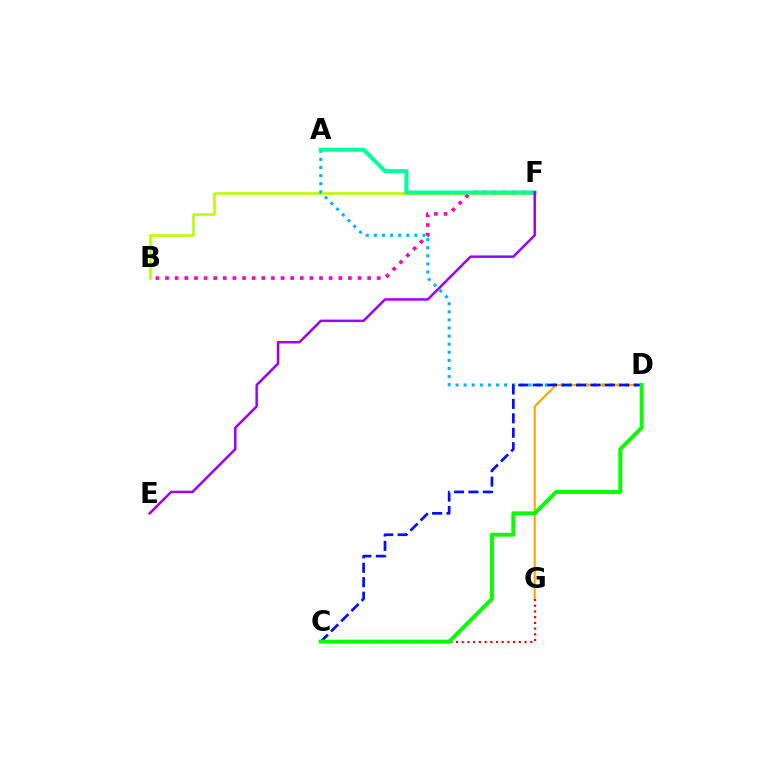{('B', 'F'): [{'color': '#b3ff00', 'line_style': 'solid', 'thickness': 1.83}, {'color': '#ff00bd', 'line_style': 'dotted', 'thickness': 2.61}], ('A', 'D'): [{'color': '#00b5ff', 'line_style': 'dotted', 'thickness': 2.2}], ('D', 'G'): [{'color': '#ffa500', 'line_style': 'solid', 'thickness': 1.52}], ('A', 'F'): [{'color': '#00ff9d', 'line_style': 'solid', 'thickness': 2.9}], ('C', 'G'): [{'color': '#ff0000', 'line_style': 'dotted', 'thickness': 1.55}], ('C', 'D'): [{'color': '#0010ff', 'line_style': 'dashed', 'thickness': 1.96}, {'color': '#08ff00', 'line_style': 'solid', 'thickness': 2.84}], ('E', 'F'): [{'color': '#9b00ff', 'line_style': 'solid', 'thickness': 1.79}]}